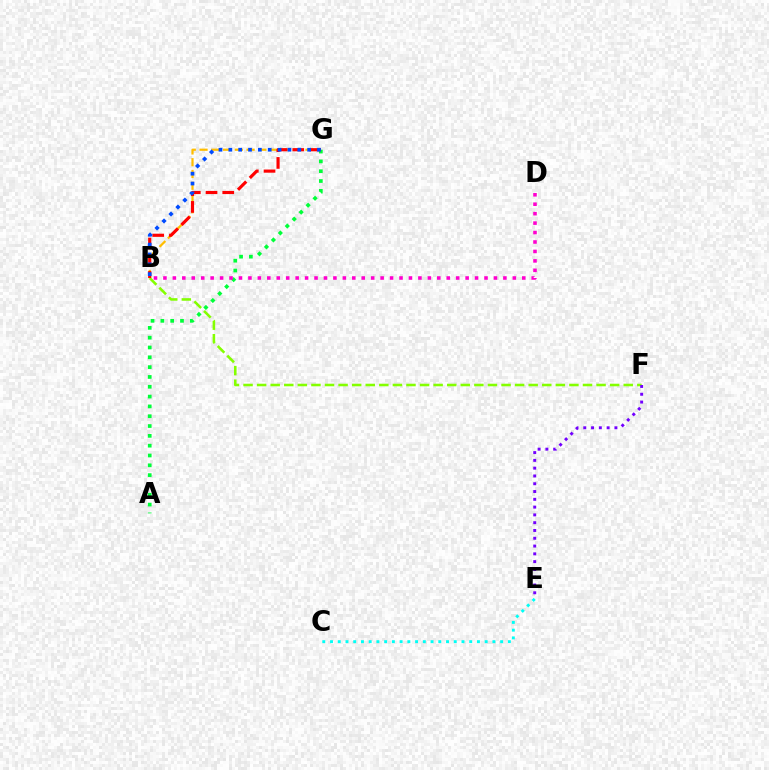{('B', 'G'): [{'color': '#ffbd00', 'line_style': 'dashed', 'thickness': 1.6}, {'color': '#ff0000', 'line_style': 'dashed', 'thickness': 2.27}, {'color': '#004bff', 'line_style': 'dotted', 'thickness': 2.68}], ('B', 'F'): [{'color': '#84ff00', 'line_style': 'dashed', 'thickness': 1.84}], ('A', 'G'): [{'color': '#00ff39', 'line_style': 'dotted', 'thickness': 2.67}], ('E', 'F'): [{'color': '#7200ff', 'line_style': 'dotted', 'thickness': 2.12}], ('C', 'E'): [{'color': '#00fff6', 'line_style': 'dotted', 'thickness': 2.1}], ('B', 'D'): [{'color': '#ff00cf', 'line_style': 'dotted', 'thickness': 2.57}]}